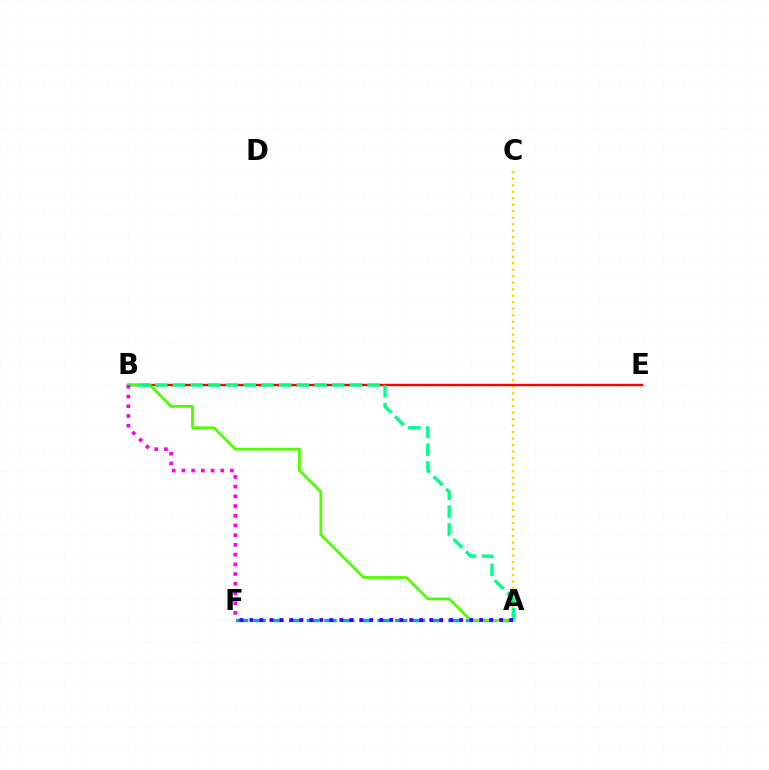{('A', 'C'): [{'color': '#ffd500', 'line_style': 'dotted', 'thickness': 1.77}], ('A', 'F'): [{'color': '#009eff', 'line_style': 'dashed', 'thickness': 2.4}, {'color': '#3700ff', 'line_style': 'dotted', 'thickness': 2.71}], ('B', 'E'): [{'color': '#ff0000', 'line_style': 'solid', 'thickness': 1.74}], ('A', 'B'): [{'color': '#4fff00', 'line_style': 'solid', 'thickness': 1.99}, {'color': '#00ff86', 'line_style': 'dashed', 'thickness': 2.4}], ('B', 'F'): [{'color': '#ff00ed', 'line_style': 'dotted', 'thickness': 2.64}]}